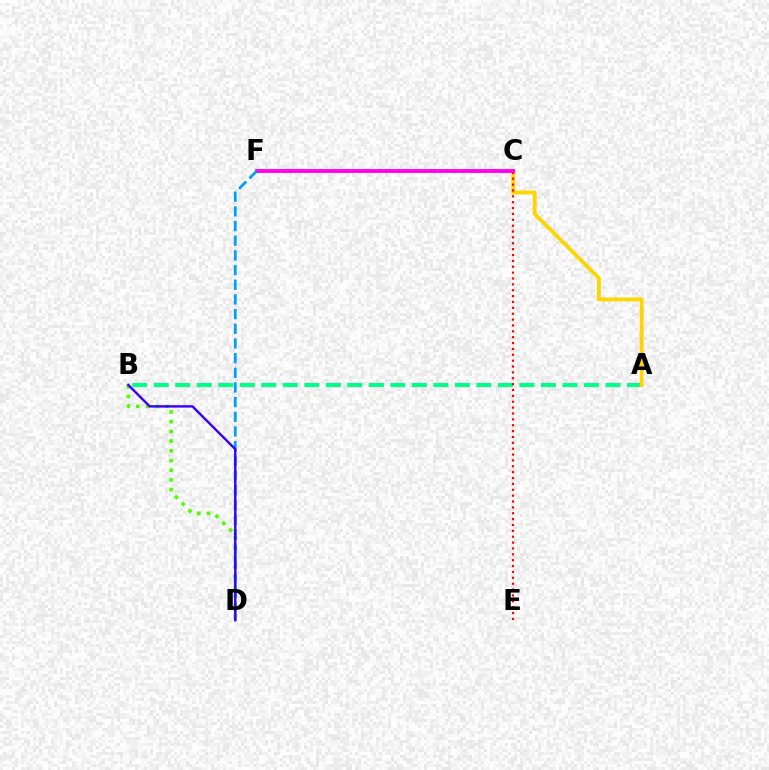{('A', 'B'): [{'color': '#00ff86', 'line_style': 'dashed', 'thickness': 2.92}], ('B', 'D'): [{'color': '#4fff00', 'line_style': 'dotted', 'thickness': 2.64}, {'color': '#3700ff', 'line_style': 'solid', 'thickness': 1.73}], ('A', 'C'): [{'color': '#ffd500', 'line_style': 'solid', 'thickness': 2.76}], ('C', 'E'): [{'color': '#ff0000', 'line_style': 'dotted', 'thickness': 1.59}], ('C', 'F'): [{'color': '#ff00ed', 'line_style': 'solid', 'thickness': 2.77}], ('D', 'F'): [{'color': '#009eff', 'line_style': 'dashed', 'thickness': 1.99}]}